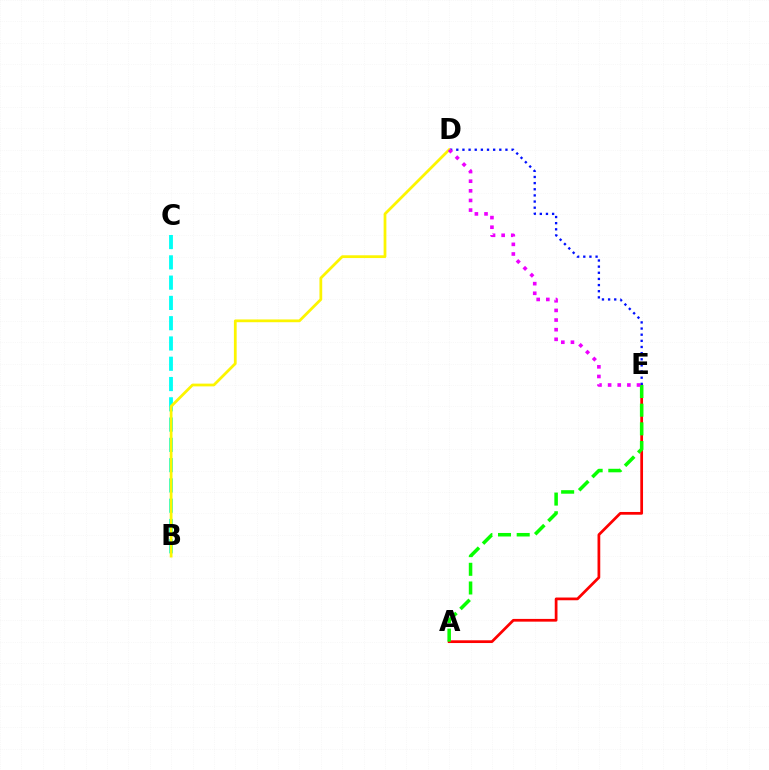{('A', 'E'): [{'color': '#ff0000', 'line_style': 'solid', 'thickness': 1.97}, {'color': '#08ff00', 'line_style': 'dashed', 'thickness': 2.54}], ('B', 'C'): [{'color': '#00fff6', 'line_style': 'dashed', 'thickness': 2.75}], ('B', 'D'): [{'color': '#fcf500', 'line_style': 'solid', 'thickness': 1.99}], ('D', 'E'): [{'color': '#0010ff', 'line_style': 'dotted', 'thickness': 1.67}, {'color': '#ee00ff', 'line_style': 'dotted', 'thickness': 2.62}]}